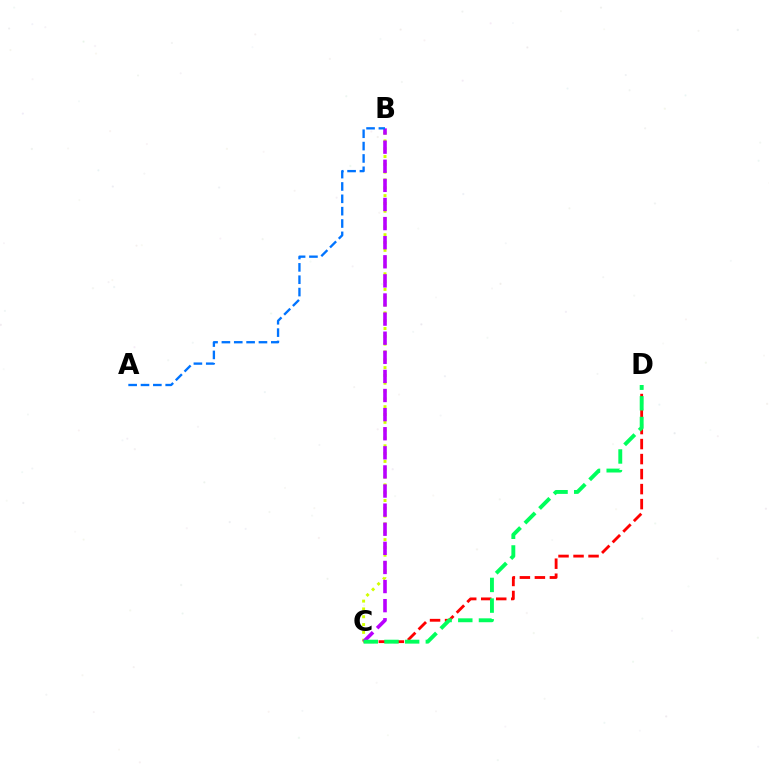{('C', 'D'): [{'color': '#ff0000', 'line_style': 'dashed', 'thickness': 2.04}, {'color': '#00ff5c', 'line_style': 'dashed', 'thickness': 2.81}], ('B', 'C'): [{'color': '#d1ff00', 'line_style': 'dotted', 'thickness': 2.12}, {'color': '#b900ff', 'line_style': 'dashed', 'thickness': 2.6}], ('A', 'B'): [{'color': '#0074ff', 'line_style': 'dashed', 'thickness': 1.68}]}